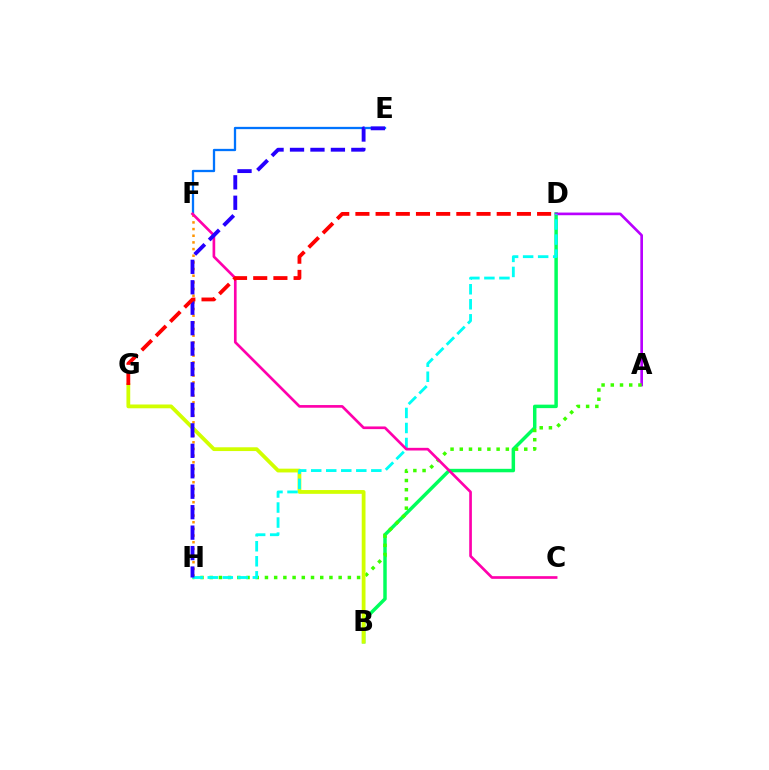{('B', 'D'): [{'color': '#00ff5c', 'line_style': 'solid', 'thickness': 2.5}], ('E', 'F'): [{'color': '#0074ff', 'line_style': 'solid', 'thickness': 1.65}], ('A', 'D'): [{'color': '#b900ff', 'line_style': 'solid', 'thickness': 1.91}], ('F', 'H'): [{'color': '#ff9400', 'line_style': 'dotted', 'thickness': 1.81}], ('A', 'H'): [{'color': '#3dff00', 'line_style': 'dotted', 'thickness': 2.5}], ('B', 'G'): [{'color': '#d1ff00', 'line_style': 'solid', 'thickness': 2.72}], ('D', 'H'): [{'color': '#00fff6', 'line_style': 'dashed', 'thickness': 2.04}], ('C', 'F'): [{'color': '#ff00ac', 'line_style': 'solid', 'thickness': 1.92}], ('E', 'H'): [{'color': '#2500ff', 'line_style': 'dashed', 'thickness': 2.78}], ('D', 'G'): [{'color': '#ff0000', 'line_style': 'dashed', 'thickness': 2.74}]}